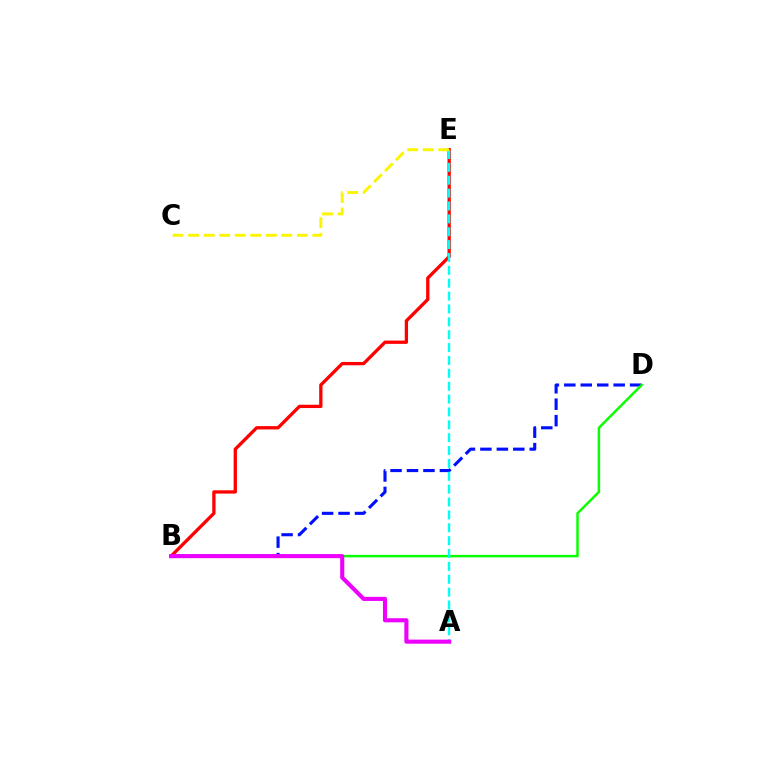{('B', 'D'): [{'color': '#0010ff', 'line_style': 'dashed', 'thickness': 2.24}, {'color': '#08ff00', 'line_style': 'solid', 'thickness': 1.77}], ('B', 'E'): [{'color': '#ff0000', 'line_style': 'solid', 'thickness': 2.38}], ('A', 'E'): [{'color': '#00fff6', 'line_style': 'dashed', 'thickness': 1.75}], ('C', 'E'): [{'color': '#fcf500', 'line_style': 'dashed', 'thickness': 2.11}], ('A', 'B'): [{'color': '#ee00ff', 'line_style': 'solid', 'thickness': 2.95}]}